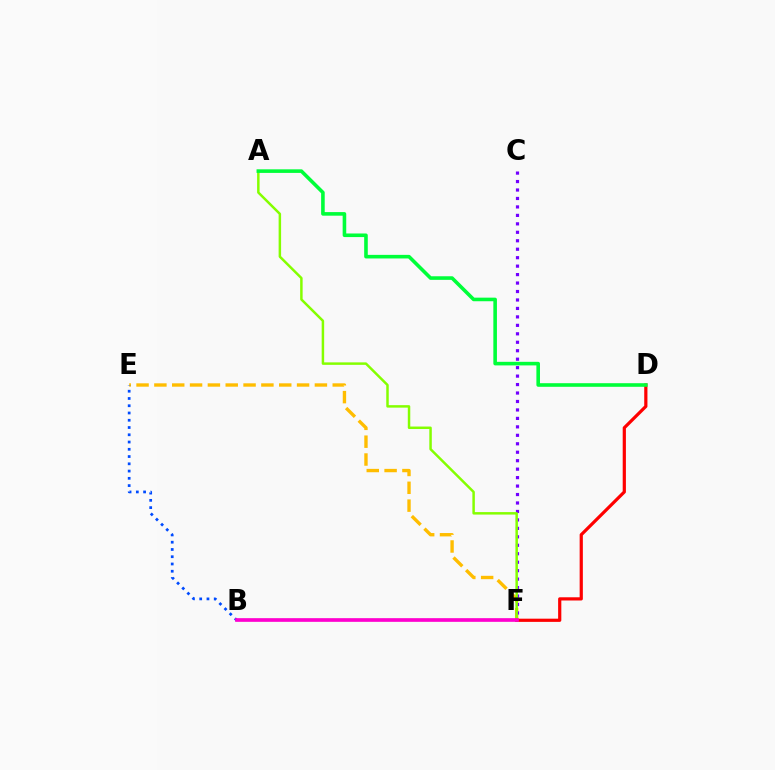{('E', 'F'): [{'color': '#ffbd00', 'line_style': 'dashed', 'thickness': 2.42}], ('B', 'E'): [{'color': '#004bff', 'line_style': 'dotted', 'thickness': 1.97}], ('C', 'F'): [{'color': '#7200ff', 'line_style': 'dotted', 'thickness': 2.3}], ('A', 'F'): [{'color': '#84ff00', 'line_style': 'solid', 'thickness': 1.79}], ('D', 'F'): [{'color': '#ff0000', 'line_style': 'solid', 'thickness': 2.31}], ('A', 'D'): [{'color': '#00ff39', 'line_style': 'solid', 'thickness': 2.59}], ('B', 'F'): [{'color': '#00fff6', 'line_style': 'dotted', 'thickness': 1.52}, {'color': '#ff00cf', 'line_style': 'solid', 'thickness': 2.64}]}